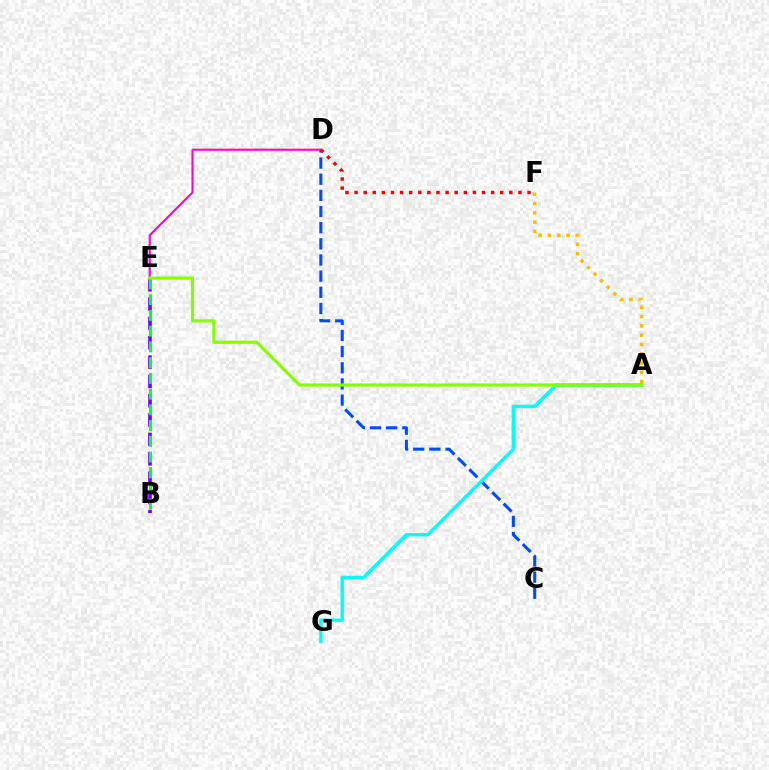{('C', 'D'): [{'color': '#004bff', 'line_style': 'dashed', 'thickness': 2.19}], ('B', 'E'): [{'color': '#7200ff', 'line_style': 'dashed', 'thickness': 2.63}, {'color': '#00ff39', 'line_style': 'dashed', 'thickness': 2.14}], ('D', 'E'): [{'color': '#ff00cf', 'line_style': 'solid', 'thickness': 1.51}], ('A', 'F'): [{'color': '#ffbd00', 'line_style': 'dotted', 'thickness': 2.52}], ('D', 'F'): [{'color': '#ff0000', 'line_style': 'dotted', 'thickness': 2.47}], ('A', 'G'): [{'color': '#00fff6', 'line_style': 'solid', 'thickness': 2.43}], ('A', 'E'): [{'color': '#84ff00', 'line_style': 'solid', 'thickness': 2.29}]}